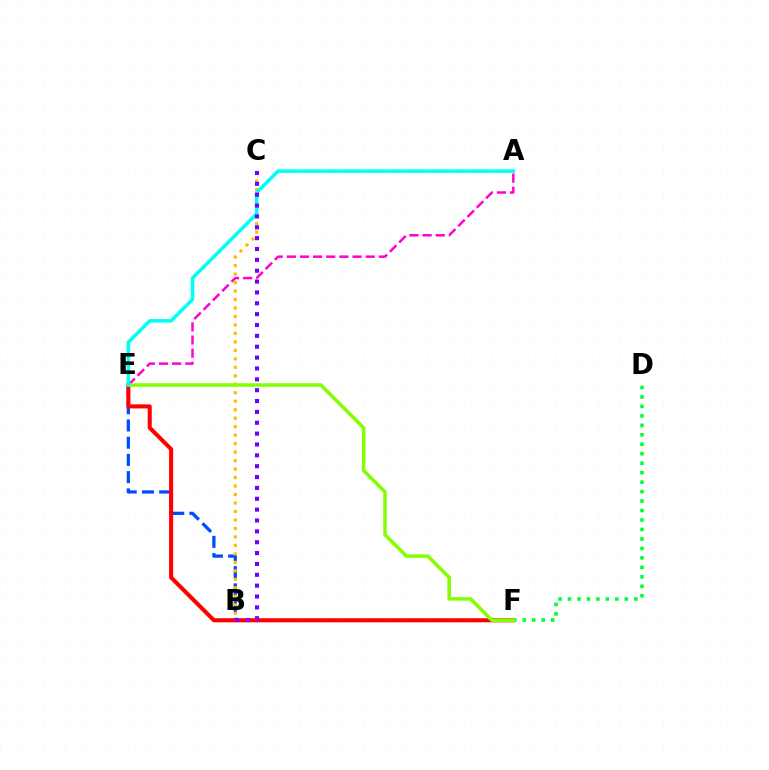{('B', 'E'): [{'color': '#004bff', 'line_style': 'dashed', 'thickness': 2.34}], ('A', 'E'): [{'color': '#ff00cf', 'line_style': 'dashed', 'thickness': 1.79}, {'color': '#00fff6', 'line_style': 'solid', 'thickness': 2.55}], ('E', 'F'): [{'color': '#ff0000', 'line_style': 'solid', 'thickness': 2.93}, {'color': '#84ff00', 'line_style': 'solid', 'thickness': 2.55}], ('D', 'F'): [{'color': '#00ff39', 'line_style': 'dotted', 'thickness': 2.57}], ('B', 'C'): [{'color': '#ffbd00', 'line_style': 'dotted', 'thickness': 2.3}, {'color': '#7200ff', 'line_style': 'dotted', 'thickness': 2.95}]}